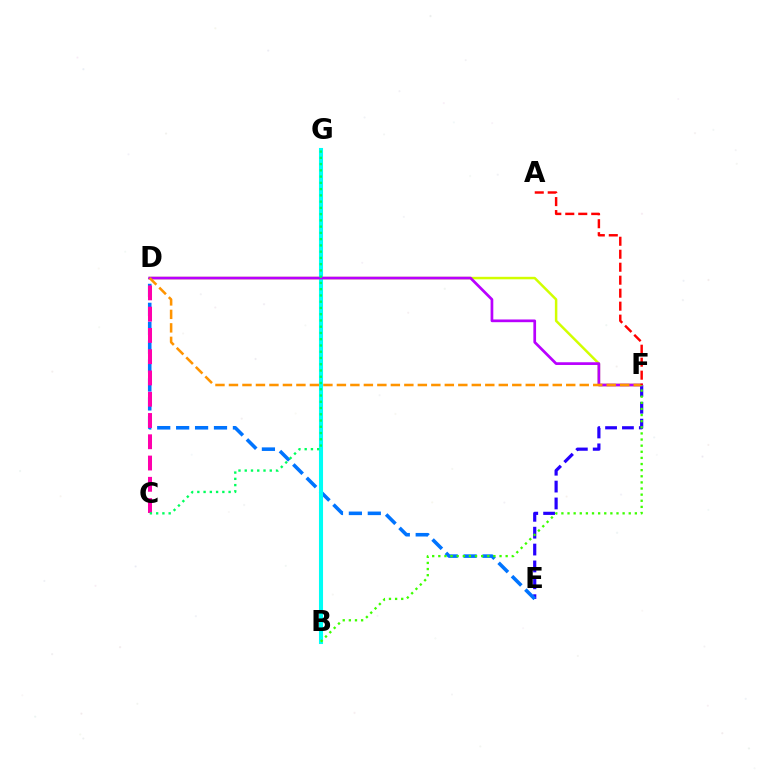{('D', 'F'): [{'color': '#d1ff00', 'line_style': 'solid', 'thickness': 1.79}, {'color': '#b900ff', 'line_style': 'solid', 'thickness': 1.95}, {'color': '#ff9400', 'line_style': 'dashed', 'thickness': 1.83}], ('E', 'F'): [{'color': '#2500ff', 'line_style': 'dashed', 'thickness': 2.29}], ('D', 'E'): [{'color': '#0074ff', 'line_style': 'dashed', 'thickness': 2.57}], ('C', 'D'): [{'color': '#ff00ac', 'line_style': 'dashed', 'thickness': 2.89}], ('B', 'G'): [{'color': '#00fff6', 'line_style': 'solid', 'thickness': 2.93}], ('B', 'F'): [{'color': '#3dff00', 'line_style': 'dotted', 'thickness': 1.66}], ('C', 'G'): [{'color': '#00ff5c', 'line_style': 'dotted', 'thickness': 1.7}], ('A', 'F'): [{'color': '#ff0000', 'line_style': 'dashed', 'thickness': 1.76}]}